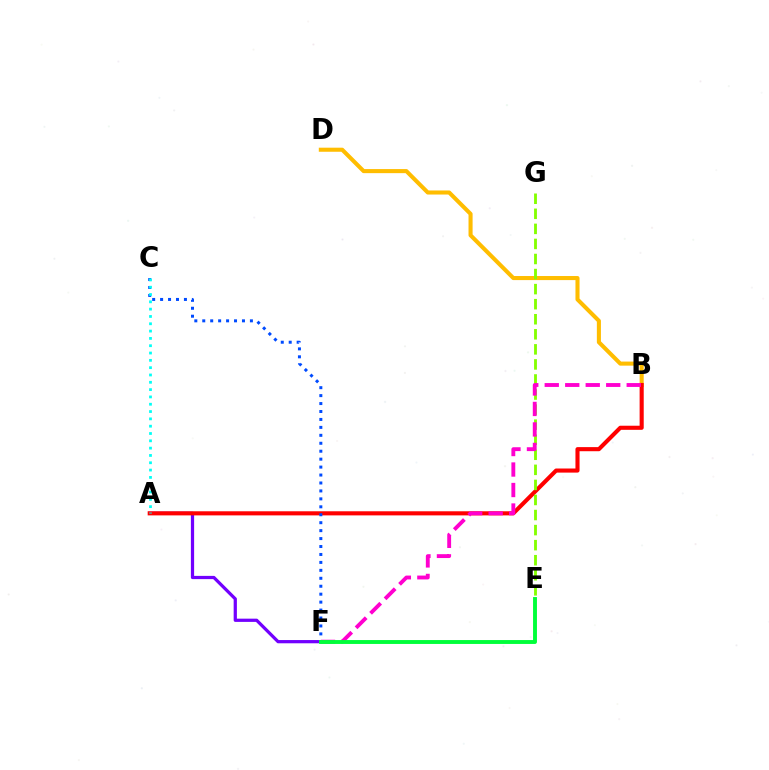{('B', 'D'): [{'color': '#ffbd00', 'line_style': 'solid', 'thickness': 2.93}], ('A', 'F'): [{'color': '#7200ff', 'line_style': 'solid', 'thickness': 2.33}], ('A', 'B'): [{'color': '#ff0000', 'line_style': 'solid', 'thickness': 2.95}], ('C', 'F'): [{'color': '#004bff', 'line_style': 'dotted', 'thickness': 2.16}], ('E', 'G'): [{'color': '#84ff00', 'line_style': 'dashed', 'thickness': 2.05}], ('B', 'F'): [{'color': '#ff00cf', 'line_style': 'dashed', 'thickness': 2.78}], ('E', 'F'): [{'color': '#00ff39', 'line_style': 'solid', 'thickness': 2.8}], ('A', 'C'): [{'color': '#00fff6', 'line_style': 'dotted', 'thickness': 1.99}]}